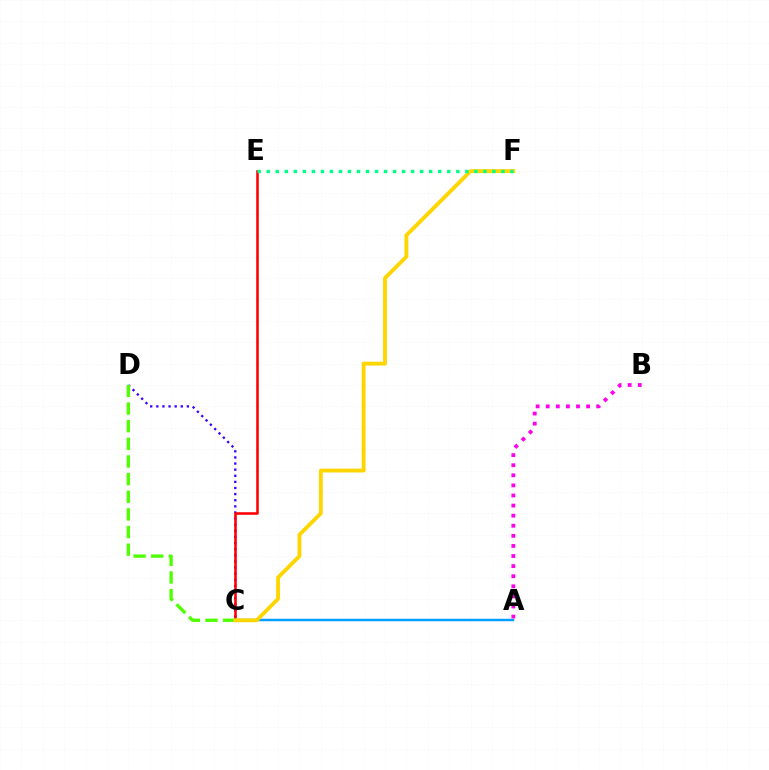{('C', 'D'): [{'color': '#3700ff', 'line_style': 'dotted', 'thickness': 1.66}, {'color': '#4fff00', 'line_style': 'dashed', 'thickness': 2.4}], ('C', 'E'): [{'color': '#ff0000', 'line_style': 'solid', 'thickness': 1.85}], ('A', 'C'): [{'color': '#009eff', 'line_style': 'solid', 'thickness': 1.78}], ('C', 'F'): [{'color': '#ffd500', 'line_style': 'solid', 'thickness': 2.77}], ('A', 'B'): [{'color': '#ff00ed', 'line_style': 'dotted', 'thickness': 2.74}], ('E', 'F'): [{'color': '#00ff86', 'line_style': 'dotted', 'thickness': 2.45}]}